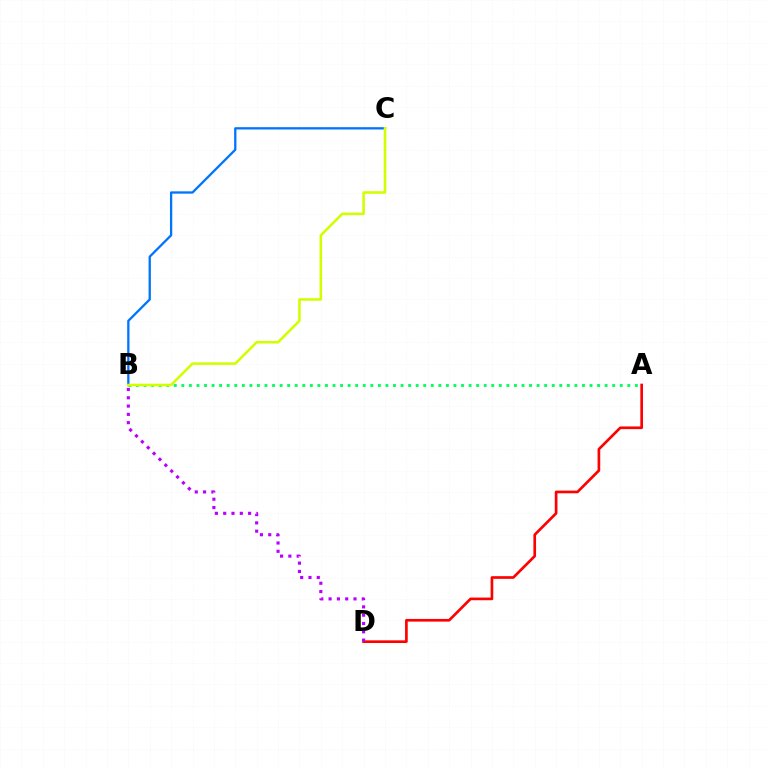{('A', 'B'): [{'color': '#00ff5c', 'line_style': 'dotted', 'thickness': 2.05}], ('A', 'D'): [{'color': '#ff0000', 'line_style': 'solid', 'thickness': 1.92}], ('B', 'C'): [{'color': '#0074ff', 'line_style': 'solid', 'thickness': 1.65}, {'color': '#d1ff00', 'line_style': 'solid', 'thickness': 1.85}], ('B', 'D'): [{'color': '#b900ff', 'line_style': 'dotted', 'thickness': 2.26}]}